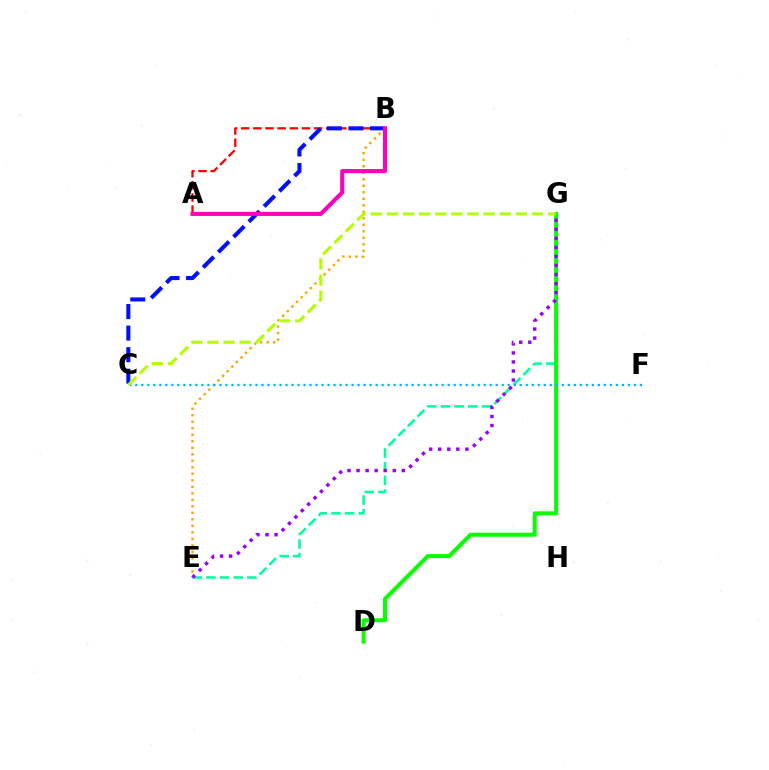{('A', 'B'): [{'color': '#ff0000', 'line_style': 'dashed', 'thickness': 1.65}, {'color': '#ff00bd', 'line_style': 'solid', 'thickness': 2.94}], ('B', 'E'): [{'color': '#ffa500', 'line_style': 'dotted', 'thickness': 1.77}], ('B', 'C'): [{'color': '#0010ff', 'line_style': 'dashed', 'thickness': 2.93}], ('E', 'G'): [{'color': '#00ff9d', 'line_style': 'dashed', 'thickness': 1.86}, {'color': '#9b00ff', 'line_style': 'dotted', 'thickness': 2.46}], ('D', 'G'): [{'color': '#08ff00', 'line_style': 'solid', 'thickness': 2.9}], ('C', 'F'): [{'color': '#00b5ff', 'line_style': 'dotted', 'thickness': 1.63}], ('C', 'G'): [{'color': '#b3ff00', 'line_style': 'dashed', 'thickness': 2.19}]}